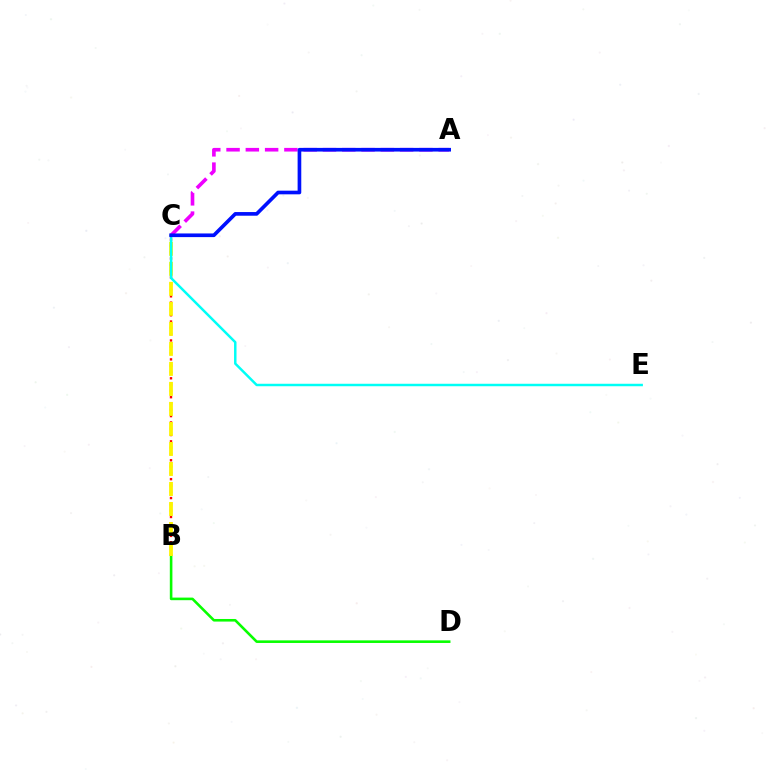{('B', 'D'): [{'color': '#08ff00', 'line_style': 'solid', 'thickness': 1.87}], ('B', 'C'): [{'color': '#ff0000', 'line_style': 'dotted', 'thickness': 1.71}, {'color': '#fcf500', 'line_style': 'dashed', 'thickness': 2.72}], ('A', 'C'): [{'color': '#ee00ff', 'line_style': 'dashed', 'thickness': 2.62}, {'color': '#0010ff', 'line_style': 'solid', 'thickness': 2.64}], ('C', 'E'): [{'color': '#00fff6', 'line_style': 'solid', 'thickness': 1.78}]}